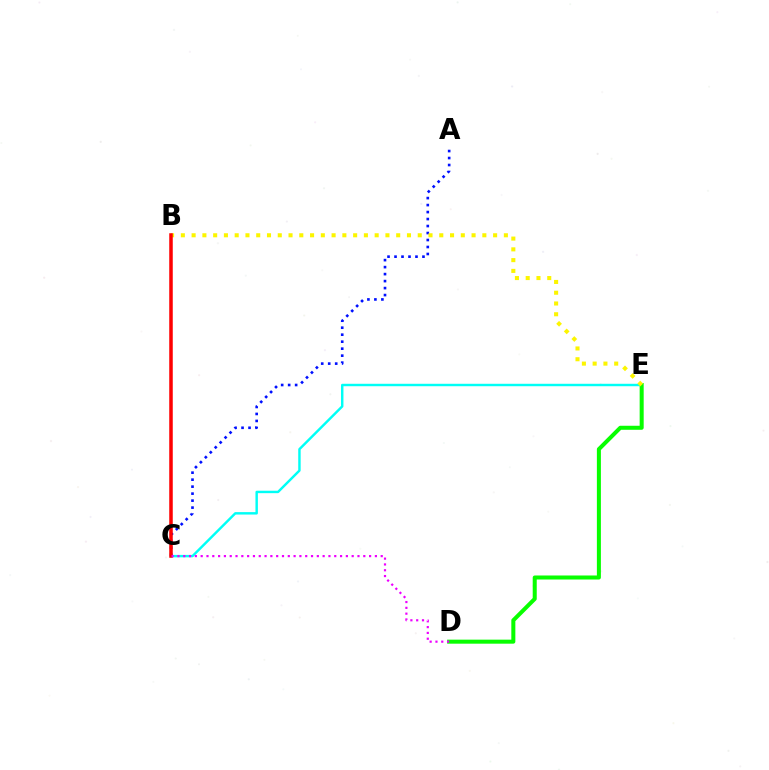{('C', 'E'): [{'color': '#00fff6', 'line_style': 'solid', 'thickness': 1.76}], ('D', 'E'): [{'color': '#08ff00', 'line_style': 'solid', 'thickness': 2.9}], ('A', 'C'): [{'color': '#0010ff', 'line_style': 'dotted', 'thickness': 1.9}], ('B', 'E'): [{'color': '#fcf500', 'line_style': 'dotted', 'thickness': 2.93}], ('B', 'C'): [{'color': '#ff0000', 'line_style': 'solid', 'thickness': 2.53}], ('C', 'D'): [{'color': '#ee00ff', 'line_style': 'dotted', 'thickness': 1.58}]}